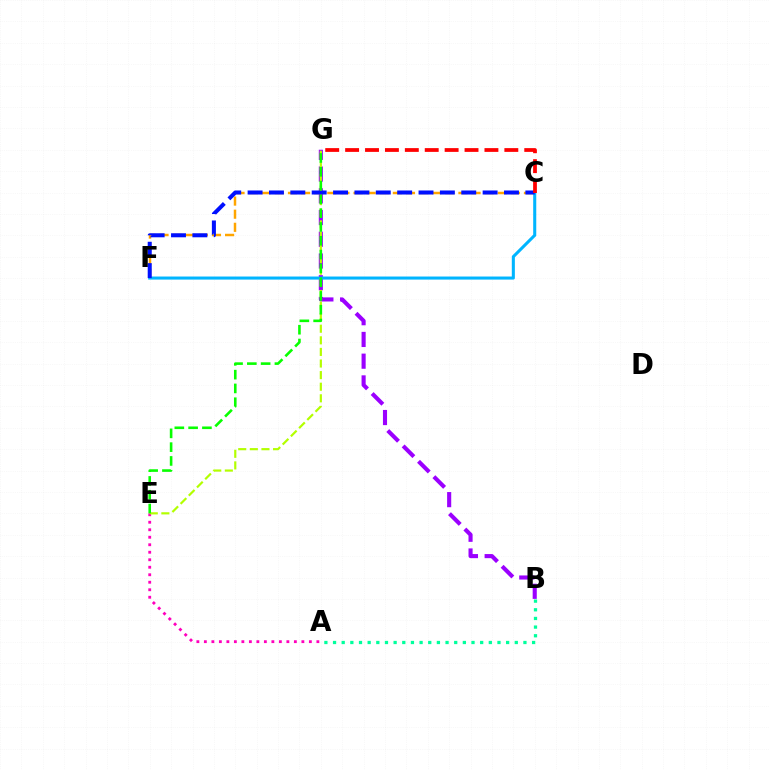{('B', 'G'): [{'color': '#9b00ff', 'line_style': 'dashed', 'thickness': 2.95}], ('A', 'E'): [{'color': '#ff00bd', 'line_style': 'dotted', 'thickness': 2.04}], ('C', 'F'): [{'color': '#00b5ff', 'line_style': 'solid', 'thickness': 2.2}, {'color': '#ffa500', 'line_style': 'dashed', 'thickness': 1.78}, {'color': '#0010ff', 'line_style': 'dashed', 'thickness': 2.9}], ('E', 'G'): [{'color': '#b3ff00', 'line_style': 'dashed', 'thickness': 1.58}, {'color': '#08ff00', 'line_style': 'dashed', 'thickness': 1.87}], ('A', 'B'): [{'color': '#00ff9d', 'line_style': 'dotted', 'thickness': 2.35}], ('C', 'G'): [{'color': '#ff0000', 'line_style': 'dashed', 'thickness': 2.7}]}